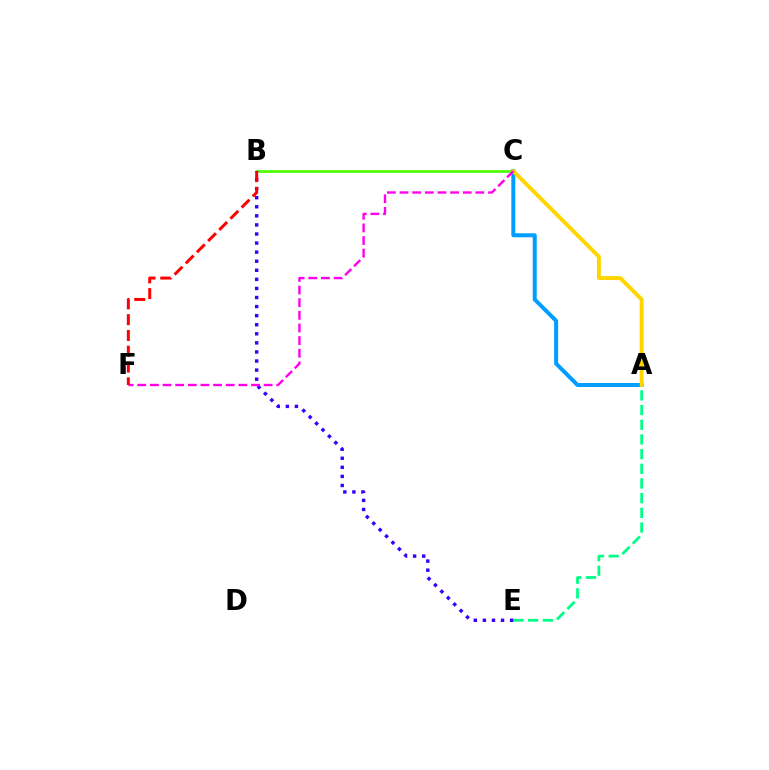{('B', 'C'): [{'color': '#4fff00', 'line_style': 'solid', 'thickness': 1.96}], ('A', 'E'): [{'color': '#00ff86', 'line_style': 'dashed', 'thickness': 1.99}], ('A', 'C'): [{'color': '#009eff', 'line_style': 'solid', 'thickness': 2.87}, {'color': '#ffd500', 'line_style': 'solid', 'thickness': 2.82}], ('B', 'E'): [{'color': '#3700ff', 'line_style': 'dotted', 'thickness': 2.47}], ('C', 'F'): [{'color': '#ff00ed', 'line_style': 'dashed', 'thickness': 1.72}], ('B', 'F'): [{'color': '#ff0000', 'line_style': 'dashed', 'thickness': 2.15}]}